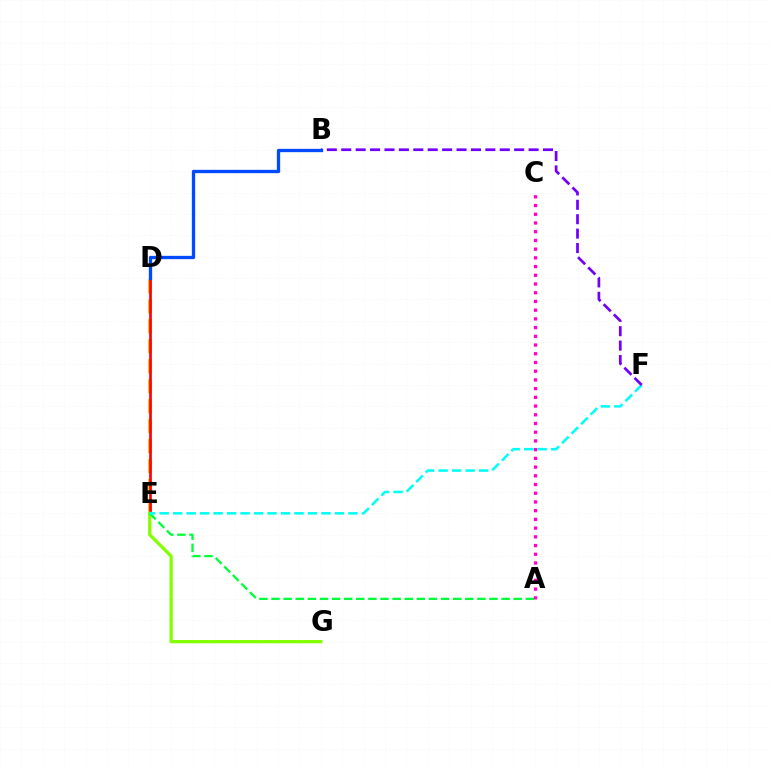{('D', 'E'): [{'color': '#ffbd00', 'line_style': 'dashed', 'thickness': 2.71}, {'color': '#ff0000', 'line_style': 'solid', 'thickness': 1.92}], ('E', 'G'): [{'color': '#84ff00', 'line_style': 'solid', 'thickness': 2.37}], ('A', 'E'): [{'color': '#00ff39', 'line_style': 'dashed', 'thickness': 1.65}], ('E', 'F'): [{'color': '#00fff6', 'line_style': 'dashed', 'thickness': 1.83}], ('B', 'F'): [{'color': '#7200ff', 'line_style': 'dashed', 'thickness': 1.96}], ('A', 'C'): [{'color': '#ff00cf', 'line_style': 'dotted', 'thickness': 2.37}], ('B', 'D'): [{'color': '#004bff', 'line_style': 'solid', 'thickness': 2.39}]}